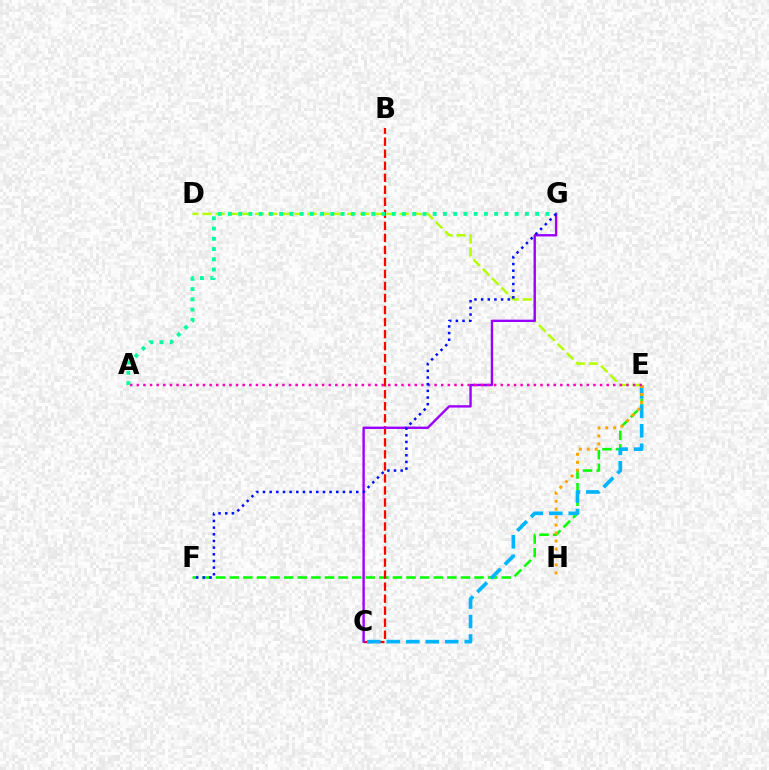{('E', 'F'): [{'color': '#08ff00', 'line_style': 'dashed', 'thickness': 1.85}], ('B', 'C'): [{'color': '#ff0000', 'line_style': 'dashed', 'thickness': 1.63}], ('C', 'E'): [{'color': '#00b5ff', 'line_style': 'dashed', 'thickness': 2.65}], ('D', 'E'): [{'color': '#b3ff00', 'line_style': 'dashed', 'thickness': 1.79}], ('E', 'H'): [{'color': '#ffa500', 'line_style': 'dotted', 'thickness': 2.16}], ('C', 'G'): [{'color': '#9b00ff', 'line_style': 'solid', 'thickness': 1.71}], ('A', 'E'): [{'color': '#ff00bd', 'line_style': 'dotted', 'thickness': 1.8}], ('A', 'G'): [{'color': '#00ff9d', 'line_style': 'dotted', 'thickness': 2.78}], ('F', 'G'): [{'color': '#0010ff', 'line_style': 'dotted', 'thickness': 1.81}]}